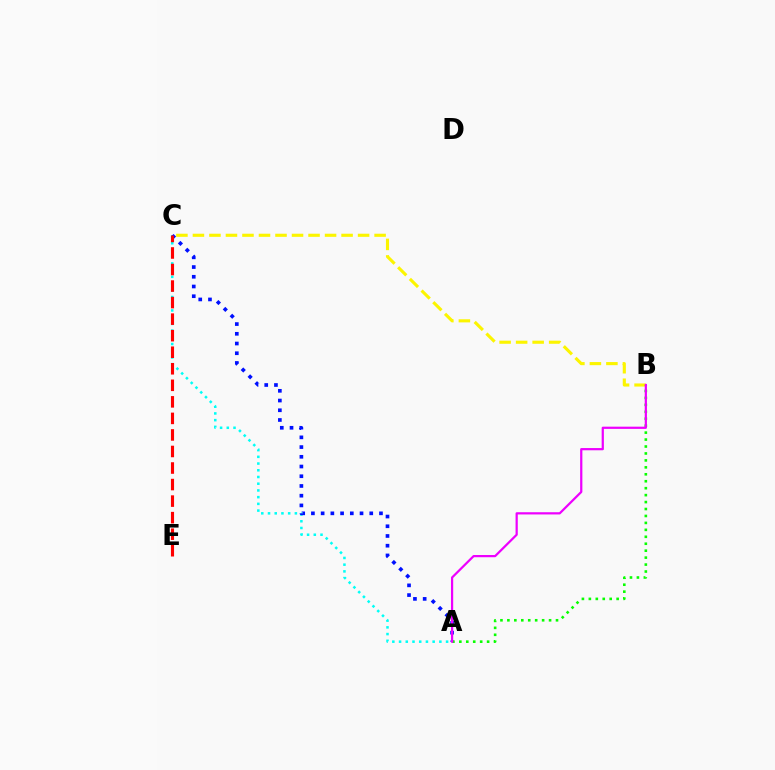{('B', 'C'): [{'color': '#fcf500', 'line_style': 'dashed', 'thickness': 2.24}], ('A', 'C'): [{'color': '#00fff6', 'line_style': 'dotted', 'thickness': 1.83}, {'color': '#0010ff', 'line_style': 'dotted', 'thickness': 2.64}], ('A', 'B'): [{'color': '#08ff00', 'line_style': 'dotted', 'thickness': 1.89}, {'color': '#ee00ff', 'line_style': 'solid', 'thickness': 1.6}], ('C', 'E'): [{'color': '#ff0000', 'line_style': 'dashed', 'thickness': 2.25}]}